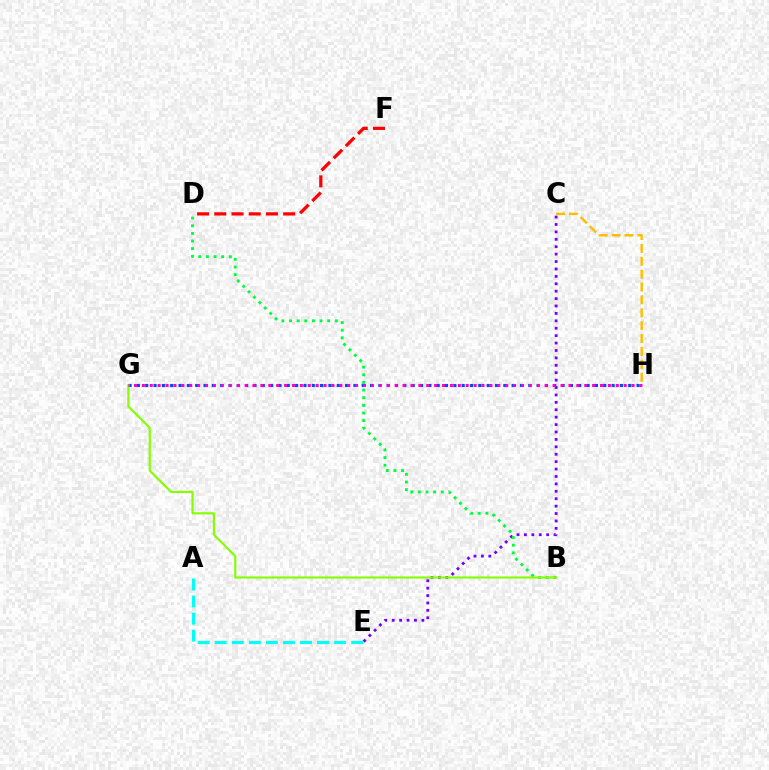{('C', 'E'): [{'color': '#7200ff', 'line_style': 'dotted', 'thickness': 2.01}], ('C', 'H'): [{'color': '#ffbd00', 'line_style': 'dashed', 'thickness': 1.75}], ('B', 'D'): [{'color': '#00ff39', 'line_style': 'dotted', 'thickness': 2.07}], ('G', 'H'): [{'color': '#004bff', 'line_style': 'dotted', 'thickness': 2.26}, {'color': '#ff00cf', 'line_style': 'dotted', 'thickness': 2.15}], ('B', 'G'): [{'color': '#84ff00', 'line_style': 'solid', 'thickness': 1.55}], ('A', 'E'): [{'color': '#00fff6', 'line_style': 'dashed', 'thickness': 2.32}], ('D', 'F'): [{'color': '#ff0000', 'line_style': 'dashed', 'thickness': 2.34}]}